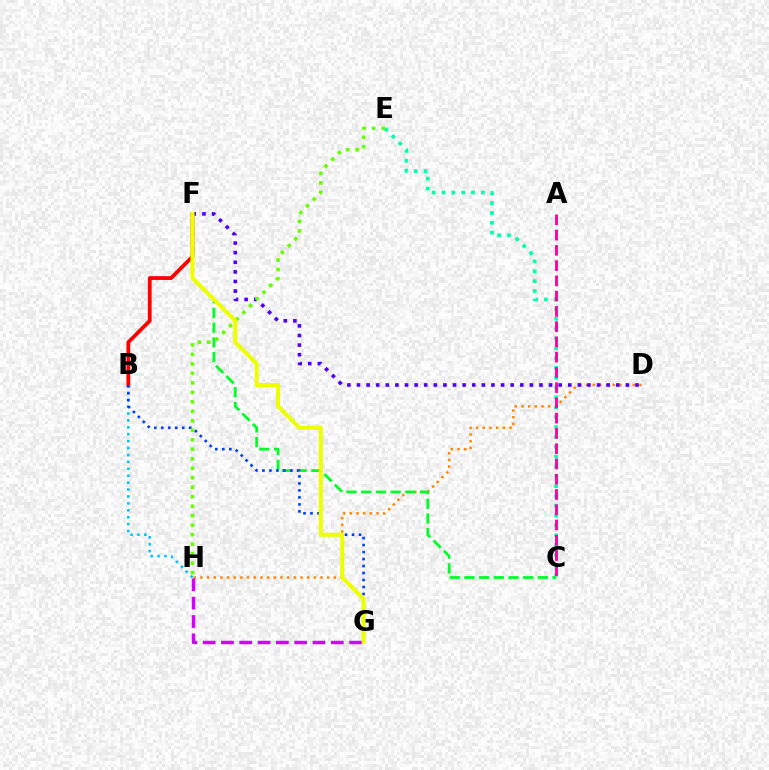{('D', 'H'): [{'color': '#ff8800', 'line_style': 'dotted', 'thickness': 1.81}], ('C', 'E'): [{'color': '#00ffaf', 'line_style': 'dotted', 'thickness': 2.67}], ('B', 'F'): [{'color': '#ff0000', 'line_style': 'solid', 'thickness': 2.72}], ('B', 'H'): [{'color': '#00c7ff', 'line_style': 'dotted', 'thickness': 1.88}], ('C', 'F'): [{'color': '#00ff27', 'line_style': 'dashed', 'thickness': 2.0}], ('G', 'H'): [{'color': '#d600ff', 'line_style': 'dashed', 'thickness': 2.49}], ('B', 'G'): [{'color': '#003fff', 'line_style': 'dotted', 'thickness': 1.9}], ('D', 'F'): [{'color': '#4f00ff', 'line_style': 'dotted', 'thickness': 2.61}], ('E', 'H'): [{'color': '#66ff00', 'line_style': 'dotted', 'thickness': 2.58}], ('F', 'G'): [{'color': '#eeff00', 'line_style': 'solid', 'thickness': 2.91}], ('A', 'C'): [{'color': '#ff00a0', 'line_style': 'dashed', 'thickness': 2.07}]}